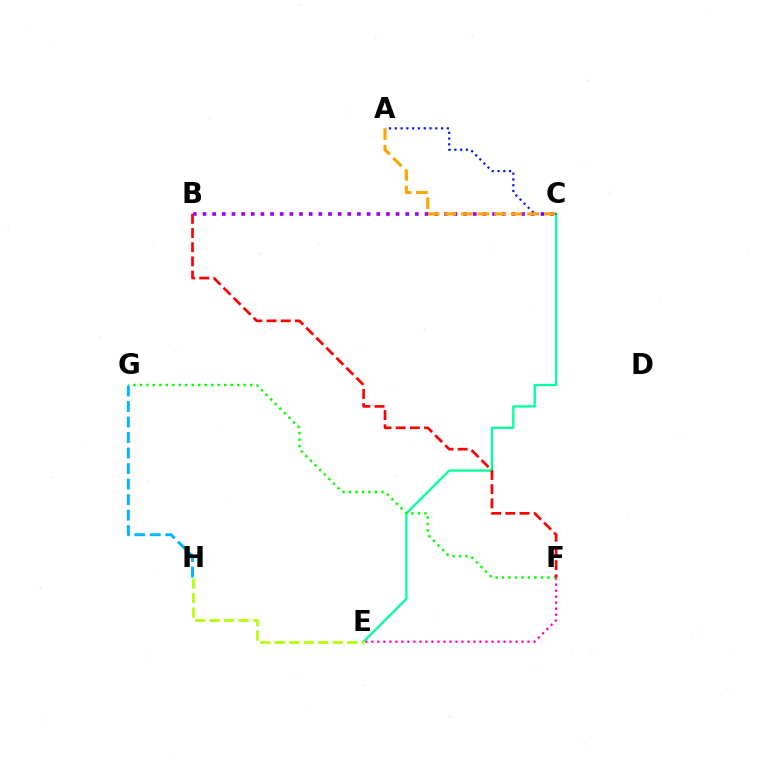{('E', 'F'): [{'color': '#ff00bd', 'line_style': 'dotted', 'thickness': 1.63}], ('B', 'C'): [{'color': '#9b00ff', 'line_style': 'dotted', 'thickness': 2.62}], ('C', 'E'): [{'color': '#00ff9d', 'line_style': 'solid', 'thickness': 1.64}], ('F', 'G'): [{'color': '#08ff00', 'line_style': 'dotted', 'thickness': 1.76}], ('B', 'F'): [{'color': '#ff0000', 'line_style': 'dashed', 'thickness': 1.93}], ('G', 'H'): [{'color': '#00b5ff', 'line_style': 'dashed', 'thickness': 2.11}], ('E', 'H'): [{'color': '#b3ff00', 'line_style': 'dashed', 'thickness': 1.97}], ('A', 'C'): [{'color': '#0010ff', 'line_style': 'dotted', 'thickness': 1.57}, {'color': '#ffa500', 'line_style': 'dashed', 'thickness': 2.25}]}